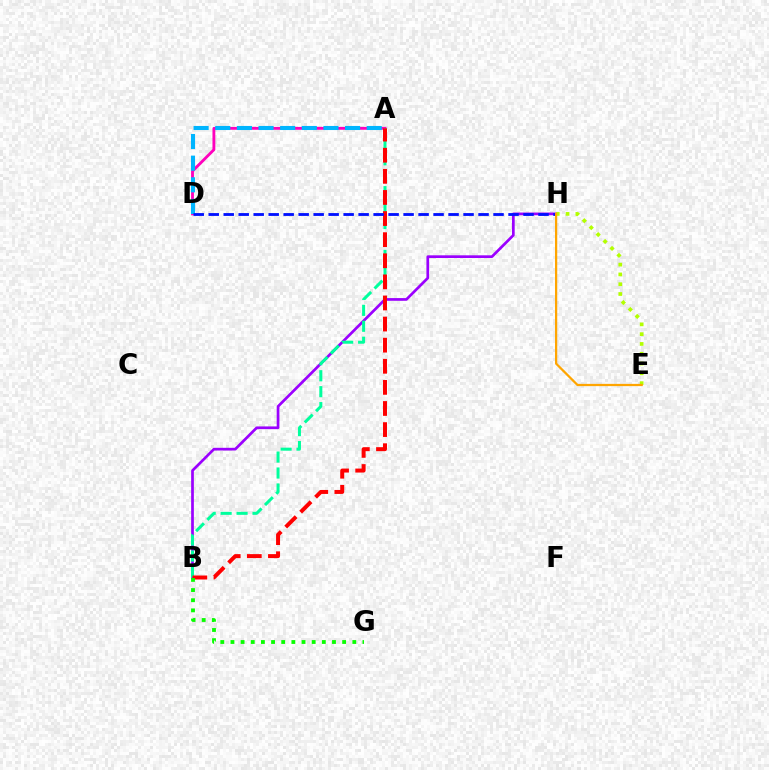{('A', 'D'): [{'color': '#ff00bd', 'line_style': 'solid', 'thickness': 2.05}, {'color': '#00b5ff', 'line_style': 'dashed', 'thickness': 2.94}], ('B', 'H'): [{'color': '#9b00ff', 'line_style': 'solid', 'thickness': 1.95}], ('A', 'B'): [{'color': '#00ff9d', 'line_style': 'dashed', 'thickness': 2.17}, {'color': '#ff0000', 'line_style': 'dashed', 'thickness': 2.87}], ('B', 'G'): [{'color': '#08ff00', 'line_style': 'dotted', 'thickness': 2.76}], ('E', 'H'): [{'color': '#b3ff00', 'line_style': 'dotted', 'thickness': 2.66}, {'color': '#ffa500', 'line_style': 'solid', 'thickness': 1.62}], ('D', 'H'): [{'color': '#0010ff', 'line_style': 'dashed', 'thickness': 2.04}]}